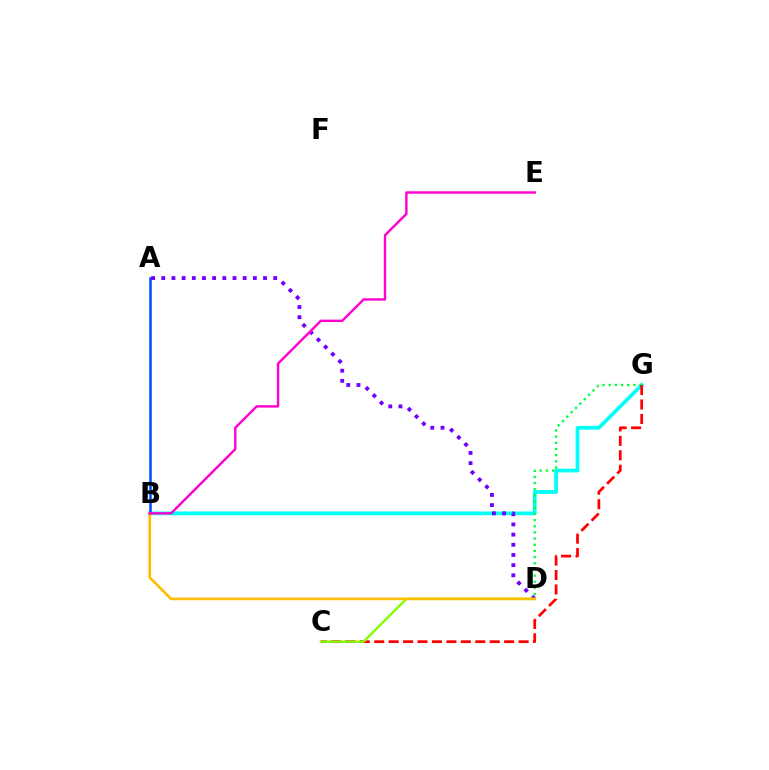{('B', 'G'): [{'color': '#00fff6', 'line_style': 'solid', 'thickness': 2.68}], ('D', 'G'): [{'color': '#00ff39', 'line_style': 'dotted', 'thickness': 1.68}], ('C', 'G'): [{'color': '#ff0000', 'line_style': 'dashed', 'thickness': 1.96}], ('A', 'B'): [{'color': '#004bff', 'line_style': 'solid', 'thickness': 1.83}], ('A', 'D'): [{'color': '#7200ff', 'line_style': 'dotted', 'thickness': 2.76}], ('C', 'D'): [{'color': '#84ff00', 'line_style': 'solid', 'thickness': 1.69}], ('B', 'D'): [{'color': '#ffbd00', 'line_style': 'solid', 'thickness': 1.92}], ('B', 'E'): [{'color': '#ff00cf', 'line_style': 'solid', 'thickness': 1.73}]}